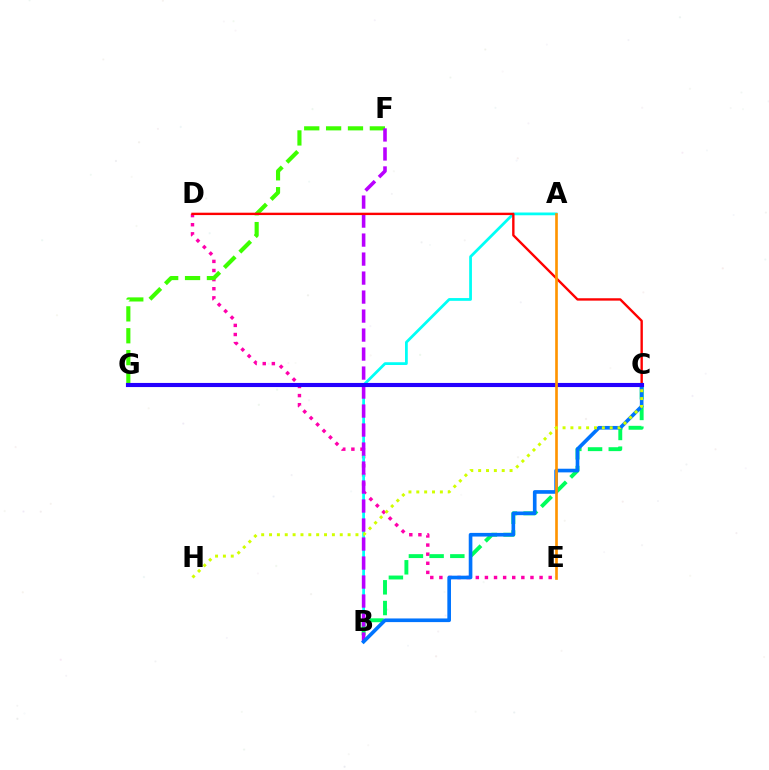{('D', 'E'): [{'color': '#ff00ac', 'line_style': 'dotted', 'thickness': 2.47}], ('A', 'B'): [{'color': '#00fff6', 'line_style': 'solid', 'thickness': 1.99}], ('B', 'C'): [{'color': '#00ff5c', 'line_style': 'dashed', 'thickness': 2.81}, {'color': '#0074ff', 'line_style': 'solid', 'thickness': 2.63}], ('F', 'G'): [{'color': '#3dff00', 'line_style': 'dashed', 'thickness': 2.97}], ('B', 'F'): [{'color': '#b900ff', 'line_style': 'dashed', 'thickness': 2.58}], ('C', 'D'): [{'color': '#ff0000', 'line_style': 'solid', 'thickness': 1.71}], ('C', 'G'): [{'color': '#2500ff', 'line_style': 'solid', 'thickness': 2.96}], ('A', 'E'): [{'color': '#ff9400', 'line_style': 'solid', 'thickness': 1.91}], ('C', 'H'): [{'color': '#d1ff00', 'line_style': 'dotted', 'thickness': 2.13}]}